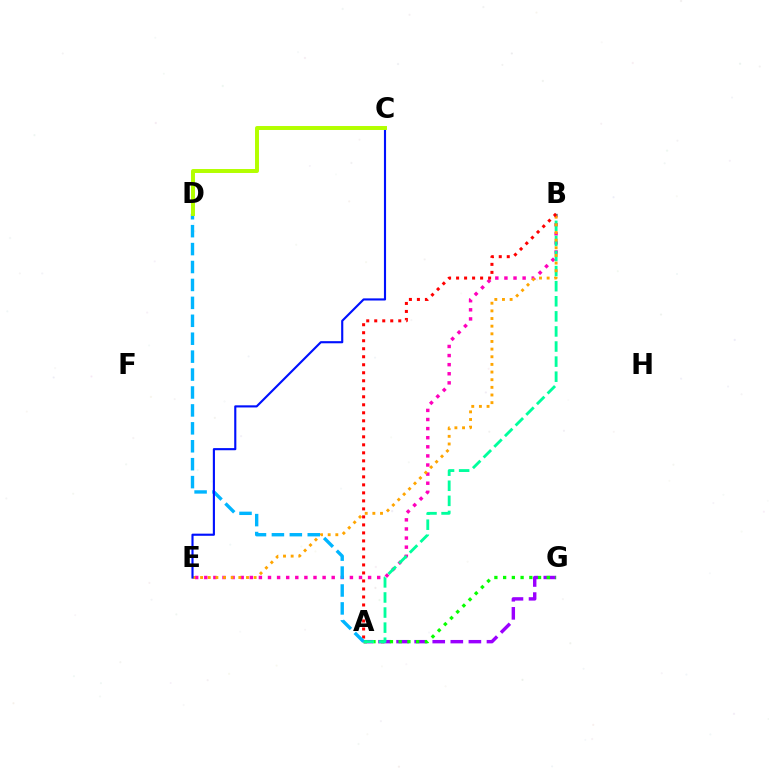{('B', 'E'): [{'color': '#ff00bd', 'line_style': 'dotted', 'thickness': 2.47}, {'color': '#ffa500', 'line_style': 'dotted', 'thickness': 2.08}], ('A', 'G'): [{'color': '#9b00ff', 'line_style': 'dashed', 'thickness': 2.46}, {'color': '#08ff00', 'line_style': 'dotted', 'thickness': 2.37}], ('A', 'B'): [{'color': '#00ff9d', 'line_style': 'dashed', 'thickness': 2.05}, {'color': '#ff0000', 'line_style': 'dotted', 'thickness': 2.18}], ('A', 'D'): [{'color': '#00b5ff', 'line_style': 'dashed', 'thickness': 2.44}], ('C', 'E'): [{'color': '#0010ff', 'line_style': 'solid', 'thickness': 1.53}], ('C', 'D'): [{'color': '#b3ff00', 'line_style': 'solid', 'thickness': 2.85}]}